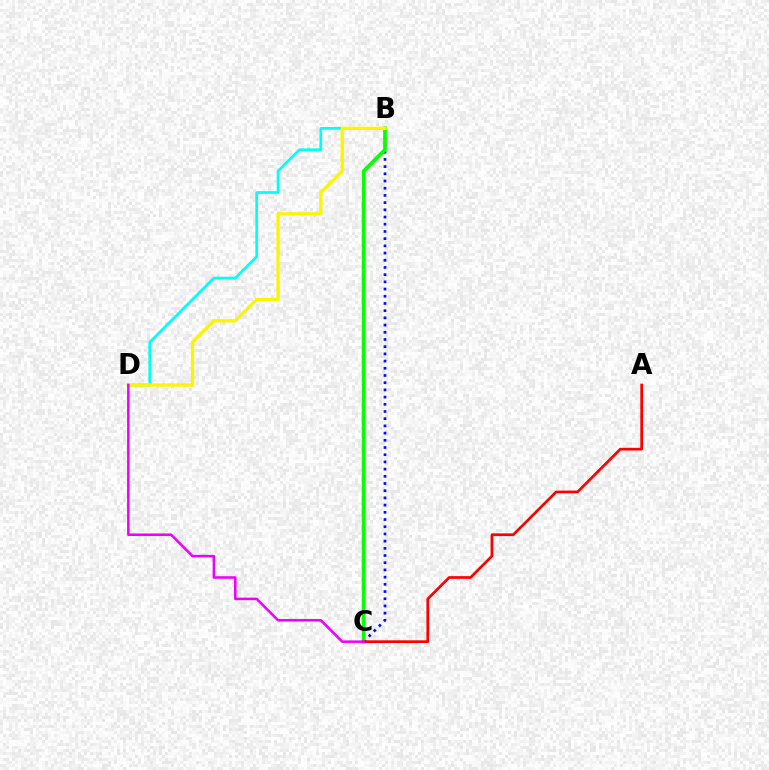{('B', 'D'): [{'color': '#00fff6', 'line_style': 'solid', 'thickness': 1.93}, {'color': '#fcf500', 'line_style': 'solid', 'thickness': 2.38}], ('B', 'C'): [{'color': '#0010ff', 'line_style': 'dotted', 'thickness': 1.96}, {'color': '#08ff00', 'line_style': 'solid', 'thickness': 2.67}], ('A', 'C'): [{'color': '#ff0000', 'line_style': 'solid', 'thickness': 1.95}], ('C', 'D'): [{'color': '#ee00ff', 'line_style': 'solid', 'thickness': 1.83}]}